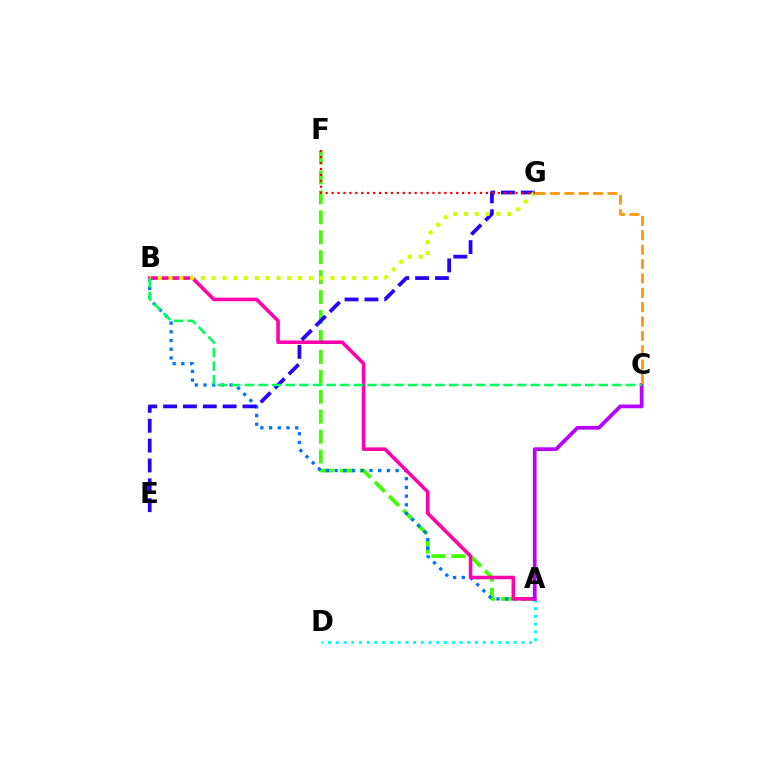{('A', 'F'): [{'color': '#3dff00', 'line_style': 'dashed', 'thickness': 2.71}], ('A', 'B'): [{'color': '#0074ff', 'line_style': 'dotted', 'thickness': 2.37}, {'color': '#ff00ac', 'line_style': 'solid', 'thickness': 2.57}], ('A', 'D'): [{'color': '#00fff6', 'line_style': 'dotted', 'thickness': 2.1}], ('E', 'G'): [{'color': '#2500ff', 'line_style': 'dashed', 'thickness': 2.7}], ('B', 'G'): [{'color': '#d1ff00', 'line_style': 'dotted', 'thickness': 2.93}], ('A', 'C'): [{'color': '#b900ff', 'line_style': 'solid', 'thickness': 2.7}], ('C', 'G'): [{'color': '#ff9400', 'line_style': 'dashed', 'thickness': 1.95}], ('F', 'G'): [{'color': '#ff0000', 'line_style': 'dotted', 'thickness': 1.61}], ('B', 'C'): [{'color': '#00ff5c', 'line_style': 'dashed', 'thickness': 1.85}]}